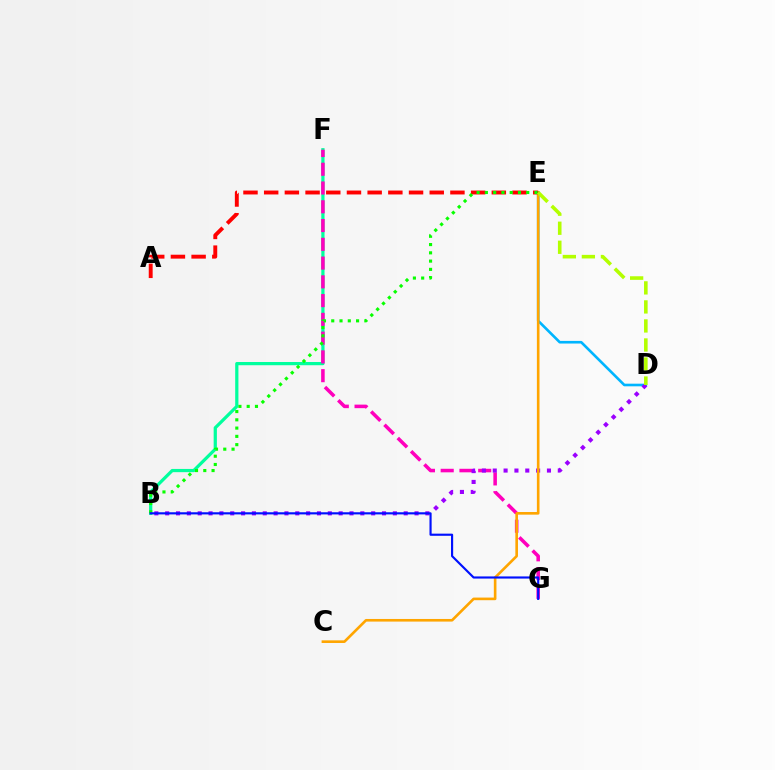{('D', 'E'): [{'color': '#00b5ff', 'line_style': 'solid', 'thickness': 1.89}, {'color': '#b3ff00', 'line_style': 'dashed', 'thickness': 2.58}], ('B', 'F'): [{'color': '#00ff9d', 'line_style': 'solid', 'thickness': 2.32}], ('F', 'G'): [{'color': '#ff00bd', 'line_style': 'dashed', 'thickness': 2.55}], ('B', 'D'): [{'color': '#9b00ff', 'line_style': 'dotted', 'thickness': 2.95}], ('C', 'E'): [{'color': '#ffa500', 'line_style': 'solid', 'thickness': 1.89}], ('A', 'E'): [{'color': '#ff0000', 'line_style': 'dashed', 'thickness': 2.81}], ('B', 'E'): [{'color': '#08ff00', 'line_style': 'dotted', 'thickness': 2.25}], ('B', 'G'): [{'color': '#0010ff', 'line_style': 'solid', 'thickness': 1.55}]}